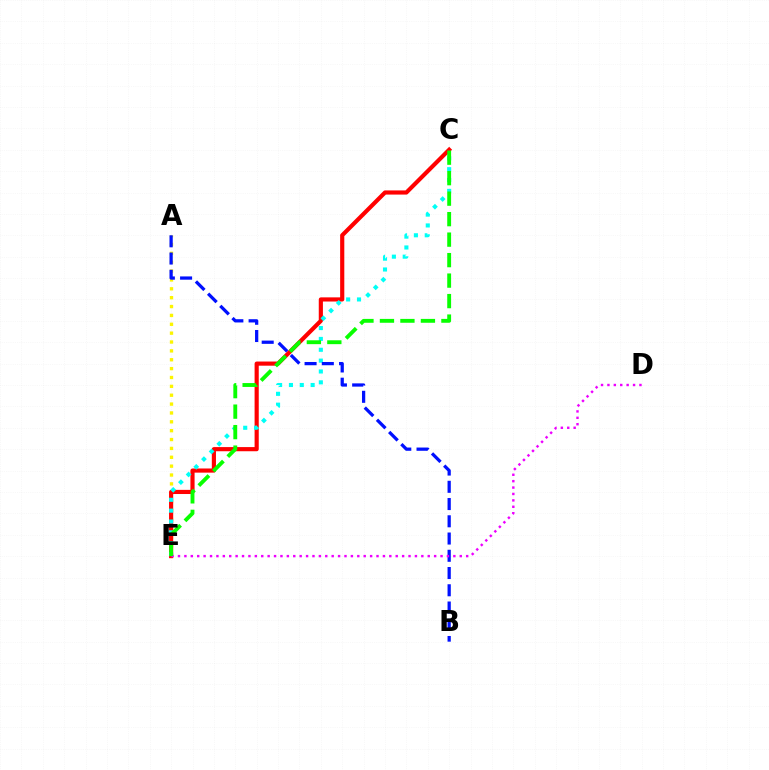{('A', 'E'): [{'color': '#fcf500', 'line_style': 'dotted', 'thickness': 2.41}], ('C', 'E'): [{'color': '#ff0000', 'line_style': 'solid', 'thickness': 2.99}, {'color': '#00fff6', 'line_style': 'dotted', 'thickness': 2.95}, {'color': '#08ff00', 'line_style': 'dashed', 'thickness': 2.78}], ('A', 'B'): [{'color': '#0010ff', 'line_style': 'dashed', 'thickness': 2.34}], ('D', 'E'): [{'color': '#ee00ff', 'line_style': 'dotted', 'thickness': 1.74}]}